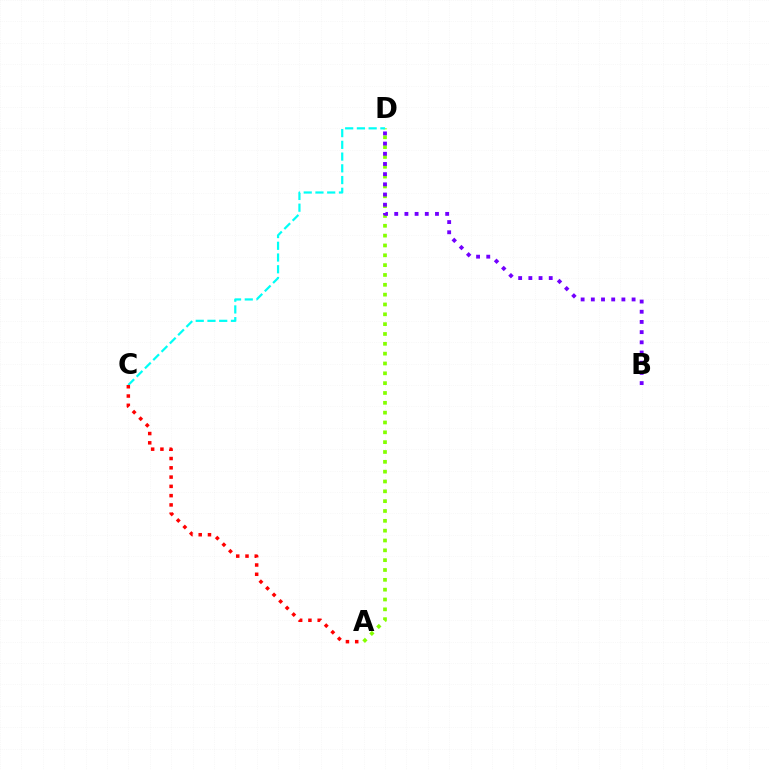{('A', 'D'): [{'color': '#84ff00', 'line_style': 'dotted', 'thickness': 2.67}], ('C', 'D'): [{'color': '#00fff6', 'line_style': 'dashed', 'thickness': 1.59}], ('B', 'D'): [{'color': '#7200ff', 'line_style': 'dotted', 'thickness': 2.77}], ('A', 'C'): [{'color': '#ff0000', 'line_style': 'dotted', 'thickness': 2.52}]}